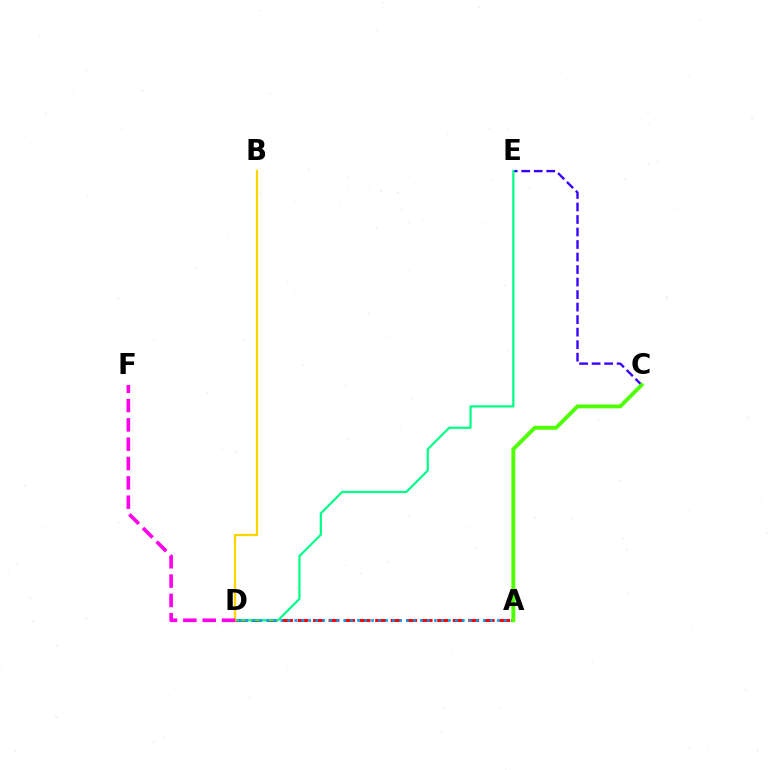{('A', 'D'): [{'color': '#ff0000', 'line_style': 'dashed', 'thickness': 2.11}, {'color': '#009eff', 'line_style': 'dotted', 'thickness': 1.9}], ('C', 'E'): [{'color': '#3700ff', 'line_style': 'dashed', 'thickness': 1.7}], ('D', 'E'): [{'color': '#00ff86', 'line_style': 'solid', 'thickness': 1.58}], ('A', 'C'): [{'color': '#4fff00', 'line_style': 'solid', 'thickness': 2.79}], ('B', 'D'): [{'color': '#ffd500', 'line_style': 'solid', 'thickness': 1.66}], ('D', 'F'): [{'color': '#ff00ed', 'line_style': 'dashed', 'thickness': 2.63}]}